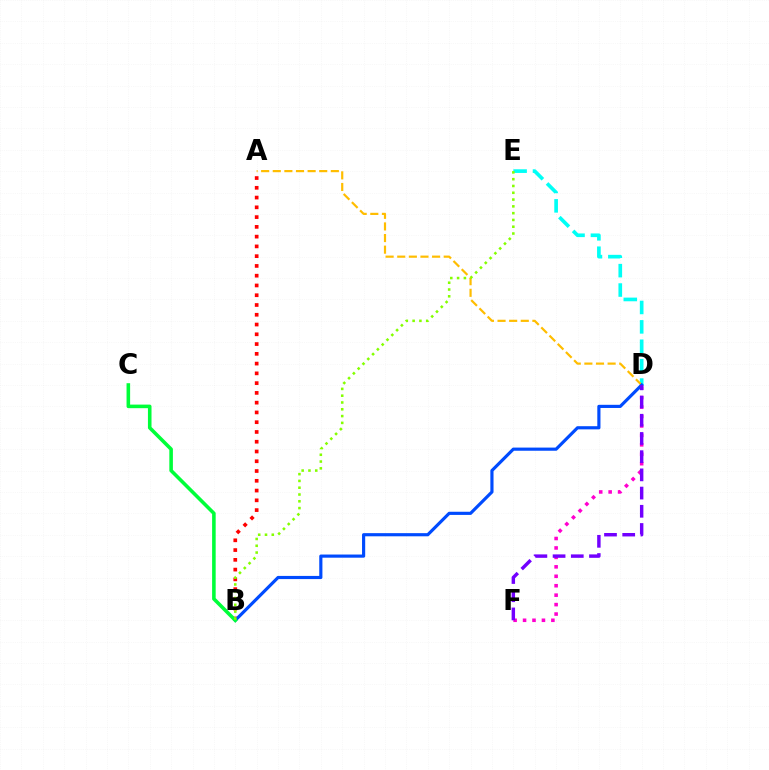{('D', 'E'): [{'color': '#00fff6', 'line_style': 'dashed', 'thickness': 2.64}], ('D', 'F'): [{'color': '#ff00cf', 'line_style': 'dotted', 'thickness': 2.57}, {'color': '#7200ff', 'line_style': 'dashed', 'thickness': 2.47}], ('A', 'B'): [{'color': '#ff0000', 'line_style': 'dotted', 'thickness': 2.65}], ('A', 'D'): [{'color': '#ffbd00', 'line_style': 'dashed', 'thickness': 1.58}], ('B', 'D'): [{'color': '#004bff', 'line_style': 'solid', 'thickness': 2.28}], ('B', 'C'): [{'color': '#00ff39', 'line_style': 'solid', 'thickness': 2.58}], ('B', 'E'): [{'color': '#84ff00', 'line_style': 'dotted', 'thickness': 1.85}]}